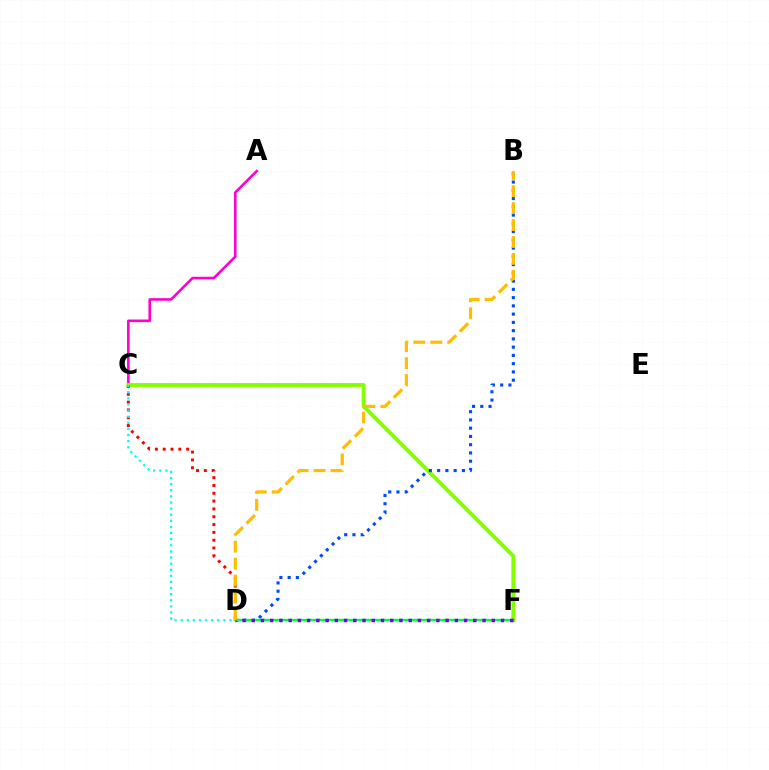{('A', 'C'): [{'color': '#ff00cf', 'line_style': 'solid', 'thickness': 1.87}], ('C', 'F'): [{'color': '#84ff00', 'line_style': 'solid', 'thickness': 2.79}], ('B', 'D'): [{'color': '#004bff', 'line_style': 'dotted', 'thickness': 2.24}, {'color': '#ffbd00', 'line_style': 'dashed', 'thickness': 2.3}], ('D', 'F'): [{'color': '#00ff39', 'line_style': 'solid', 'thickness': 1.75}, {'color': '#7200ff', 'line_style': 'dotted', 'thickness': 2.51}], ('C', 'D'): [{'color': '#ff0000', 'line_style': 'dotted', 'thickness': 2.12}, {'color': '#00fff6', 'line_style': 'dotted', 'thickness': 1.66}]}